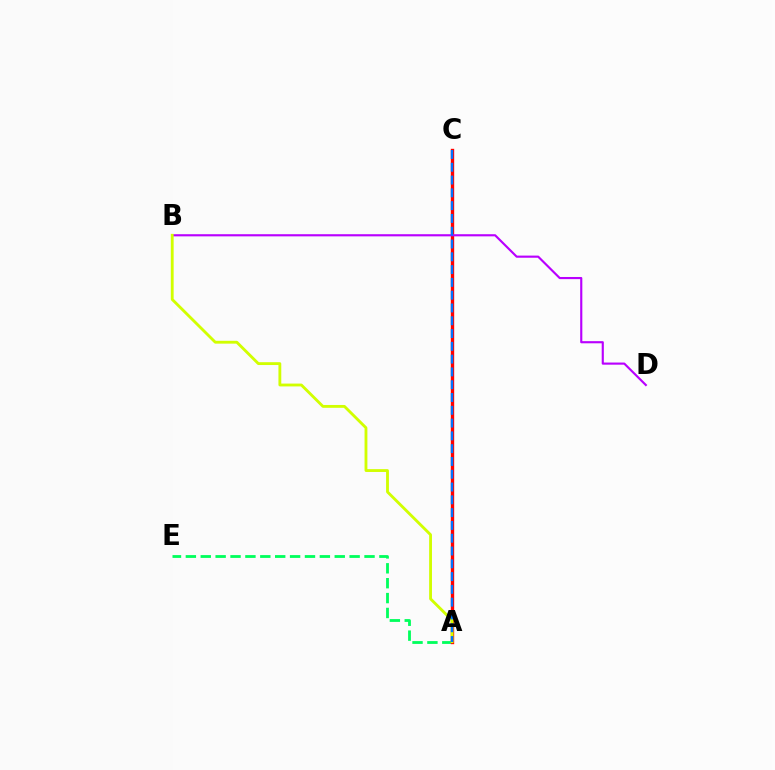{('A', 'E'): [{'color': '#00ff5c', 'line_style': 'dashed', 'thickness': 2.02}], ('A', 'C'): [{'color': '#ff0000', 'line_style': 'solid', 'thickness': 2.42}, {'color': '#0074ff', 'line_style': 'dashed', 'thickness': 1.74}], ('B', 'D'): [{'color': '#b900ff', 'line_style': 'solid', 'thickness': 1.54}], ('A', 'B'): [{'color': '#d1ff00', 'line_style': 'solid', 'thickness': 2.04}]}